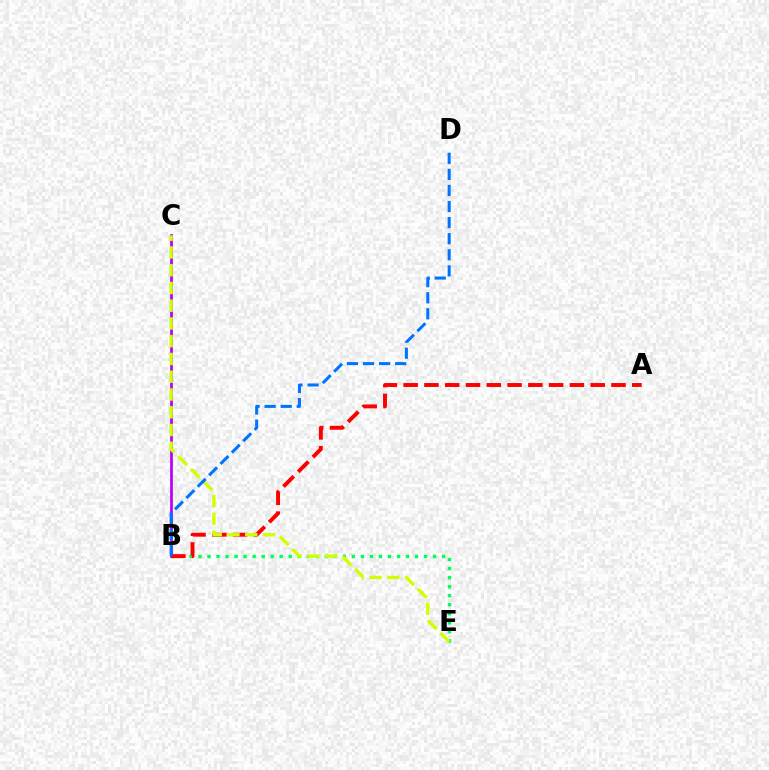{('B', 'C'): [{'color': '#b900ff', 'line_style': 'solid', 'thickness': 1.98}], ('B', 'E'): [{'color': '#00ff5c', 'line_style': 'dotted', 'thickness': 2.45}], ('A', 'B'): [{'color': '#ff0000', 'line_style': 'dashed', 'thickness': 2.82}], ('C', 'E'): [{'color': '#d1ff00', 'line_style': 'dashed', 'thickness': 2.41}], ('B', 'D'): [{'color': '#0074ff', 'line_style': 'dashed', 'thickness': 2.18}]}